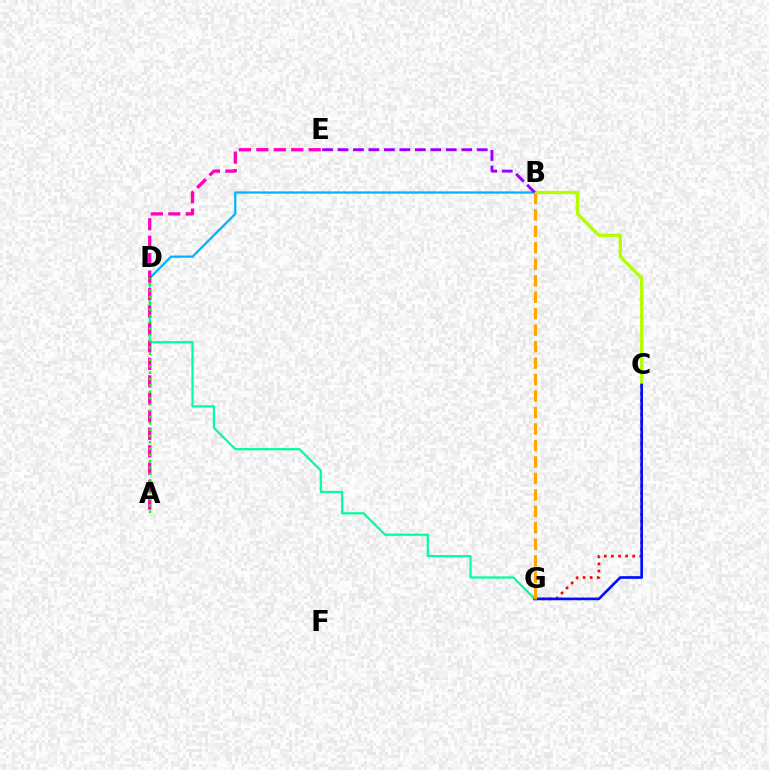{('B', 'D'): [{'color': '#00b5ff', 'line_style': 'solid', 'thickness': 1.64}], ('B', 'C'): [{'color': '#b3ff00', 'line_style': 'solid', 'thickness': 2.37}], ('C', 'G'): [{'color': '#ff0000', 'line_style': 'dotted', 'thickness': 1.93}, {'color': '#0010ff', 'line_style': 'solid', 'thickness': 1.93}], ('D', 'G'): [{'color': '#00ff9d', 'line_style': 'solid', 'thickness': 1.6}], ('A', 'E'): [{'color': '#ff00bd', 'line_style': 'dashed', 'thickness': 2.37}], ('A', 'D'): [{'color': '#08ff00', 'line_style': 'dotted', 'thickness': 1.72}], ('B', 'E'): [{'color': '#9b00ff', 'line_style': 'dashed', 'thickness': 2.1}], ('B', 'G'): [{'color': '#ffa500', 'line_style': 'dashed', 'thickness': 2.24}]}